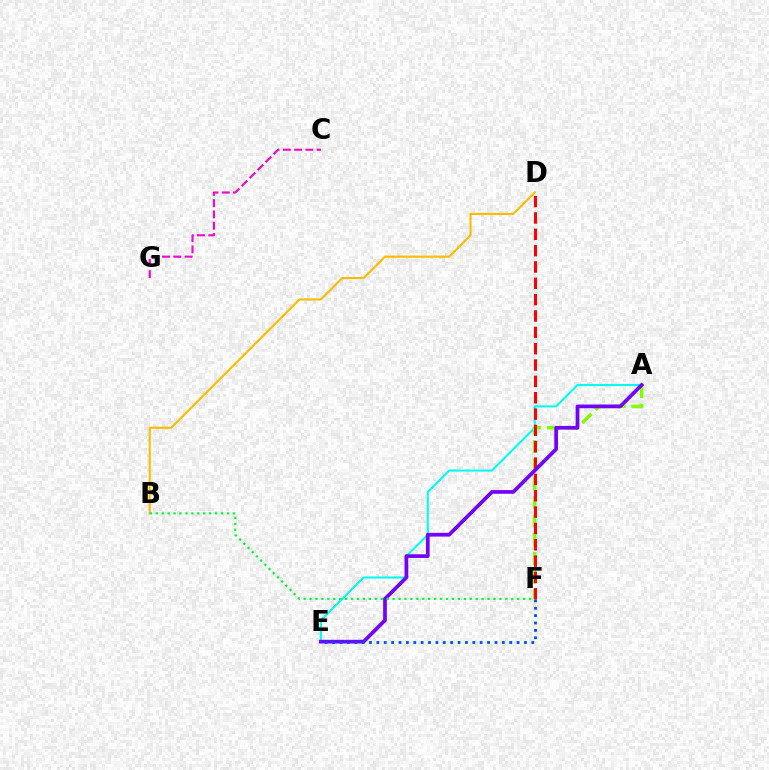{('A', 'E'): [{'color': '#00fff6', 'line_style': 'solid', 'thickness': 1.5}, {'color': '#7200ff', 'line_style': 'solid', 'thickness': 2.66}], ('A', 'F'): [{'color': '#84ff00', 'line_style': 'dashed', 'thickness': 2.54}], ('B', 'D'): [{'color': '#ffbd00', 'line_style': 'solid', 'thickness': 1.55}], ('C', 'G'): [{'color': '#ff00cf', 'line_style': 'dashed', 'thickness': 1.53}], ('D', 'F'): [{'color': '#ff0000', 'line_style': 'dashed', 'thickness': 2.22}], ('B', 'F'): [{'color': '#00ff39', 'line_style': 'dotted', 'thickness': 1.61}], ('E', 'F'): [{'color': '#004bff', 'line_style': 'dotted', 'thickness': 2.0}]}